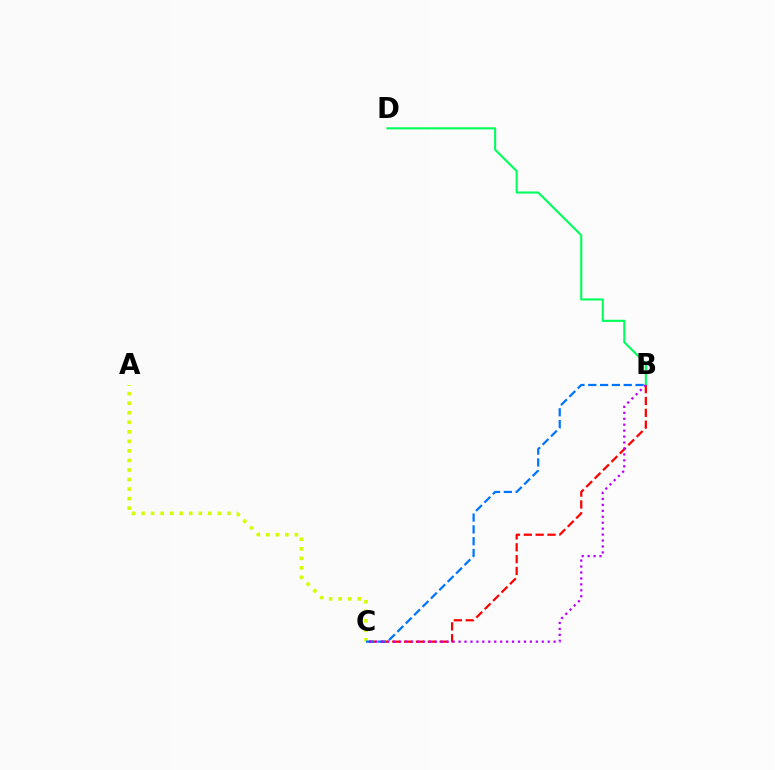{('B', 'D'): [{'color': '#00ff5c', 'line_style': 'solid', 'thickness': 1.52}], ('B', 'C'): [{'color': '#ff0000', 'line_style': 'dashed', 'thickness': 1.61}, {'color': '#0074ff', 'line_style': 'dashed', 'thickness': 1.61}, {'color': '#b900ff', 'line_style': 'dotted', 'thickness': 1.61}], ('A', 'C'): [{'color': '#d1ff00', 'line_style': 'dotted', 'thickness': 2.59}]}